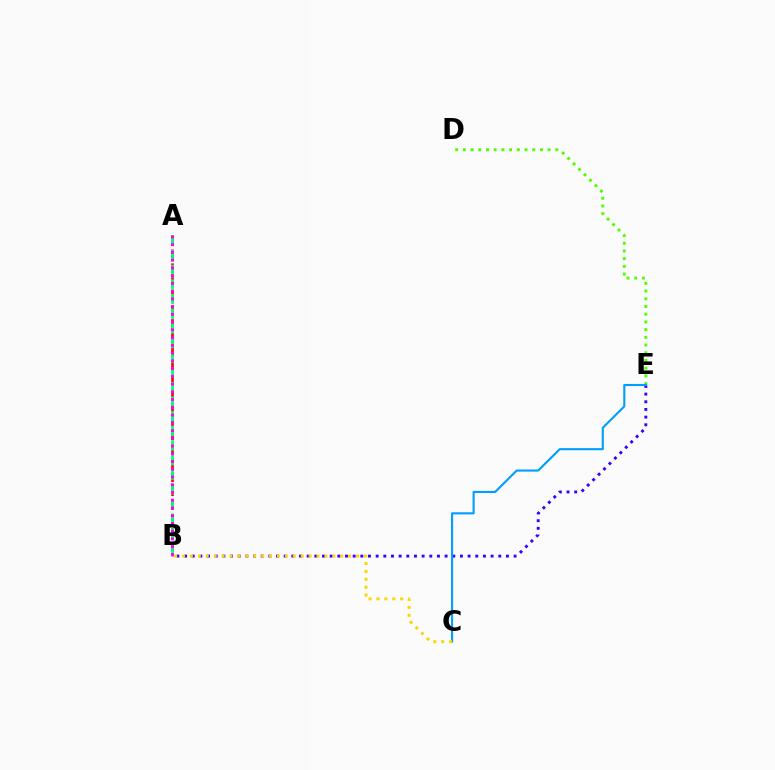{('D', 'E'): [{'color': '#4fff00', 'line_style': 'dotted', 'thickness': 2.09}], ('B', 'E'): [{'color': '#3700ff', 'line_style': 'dotted', 'thickness': 2.08}], ('A', 'B'): [{'color': '#ff0000', 'line_style': 'dashed', 'thickness': 1.89}, {'color': '#00ff86', 'line_style': 'dashed', 'thickness': 1.99}, {'color': '#ff00ed', 'line_style': 'dotted', 'thickness': 2.1}], ('C', 'E'): [{'color': '#009eff', 'line_style': 'solid', 'thickness': 1.52}], ('B', 'C'): [{'color': '#ffd500', 'line_style': 'dotted', 'thickness': 2.15}]}